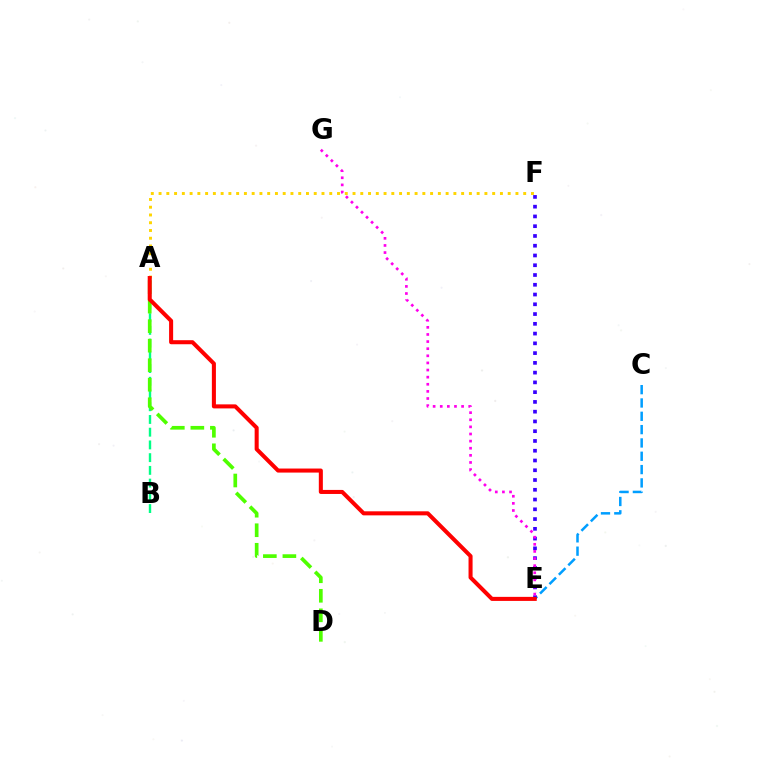{('A', 'B'): [{'color': '#00ff86', 'line_style': 'dashed', 'thickness': 1.73}], ('C', 'E'): [{'color': '#009eff', 'line_style': 'dashed', 'thickness': 1.81}], ('E', 'F'): [{'color': '#3700ff', 'line_style': 'dotted', 'thickness': 2.65}], ('A', 'F'): [{'color': '#ffd500', 'line_style': 'dotted', 'thickness': 2.11}], ('A', 'D'): [{'color': '#4fff00', 'line_style': 'dashed', 'thickness': 2.65}], ('A', 'E'): [{'color': '#ff0000', 'line_style': 'solid', 'thickness': 2.91}], ('E', 'G'): [{'color': '#ff00ed', 'line_style': 'dotted', 'thickness': 1.93}]}